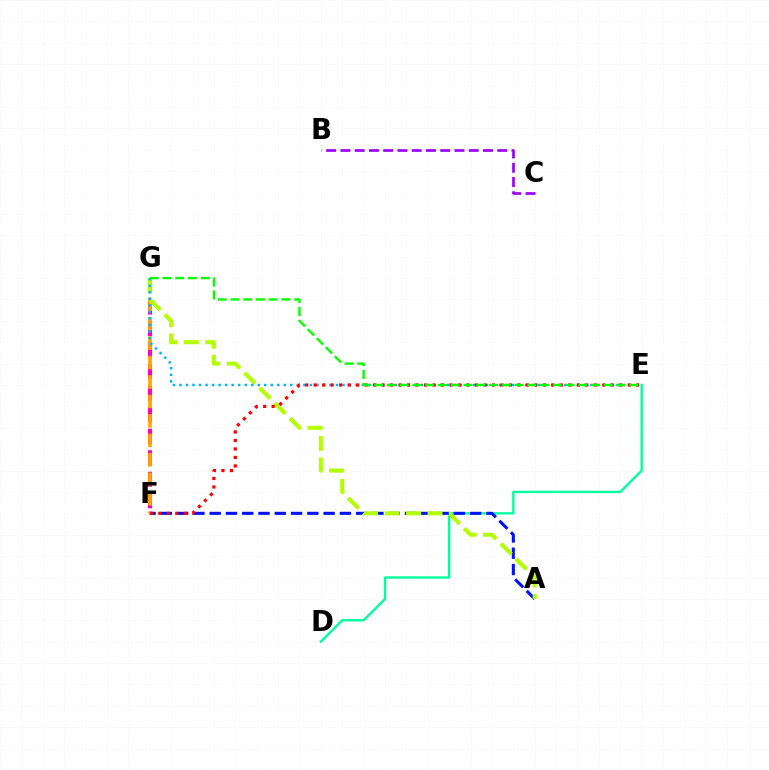{('B', 'C'): [{'color': '#9b00ff', 'line_style': 'dashed', 'thickness': 1.94}], ('D', 'E'): [{'color': '#00ff9d', 'line_style': 'solid', 'thickness': 1.7}], ('A', 'F'): [{'color': '#0010ff', 'line_style': 'dashed', 'thickness': 2.21}], ('F', 'G'): [{'color': '#ff00bd', 'line_style': 'dashed', 'thickness': 2.92}, {'color': '#ffa500', 'line_style': 'dashed', 'thickness': 2.64}], ('A', 'G'): [{'color': '#b3ff00', 'line_style': 'dashed', 'thickness': 2.91}], ('E', 'G'): [{'color': '#00b5ff', 'line_style': 'dotted', 'thickness': 1.77}, {'color': '#08ff00', 'line_style': 'dashed', 'thickness': 1.73}], ('E', 'F'): [{'color': '#ff0000', 'line_style': 'dotted', 'thickness': 2.31}]}